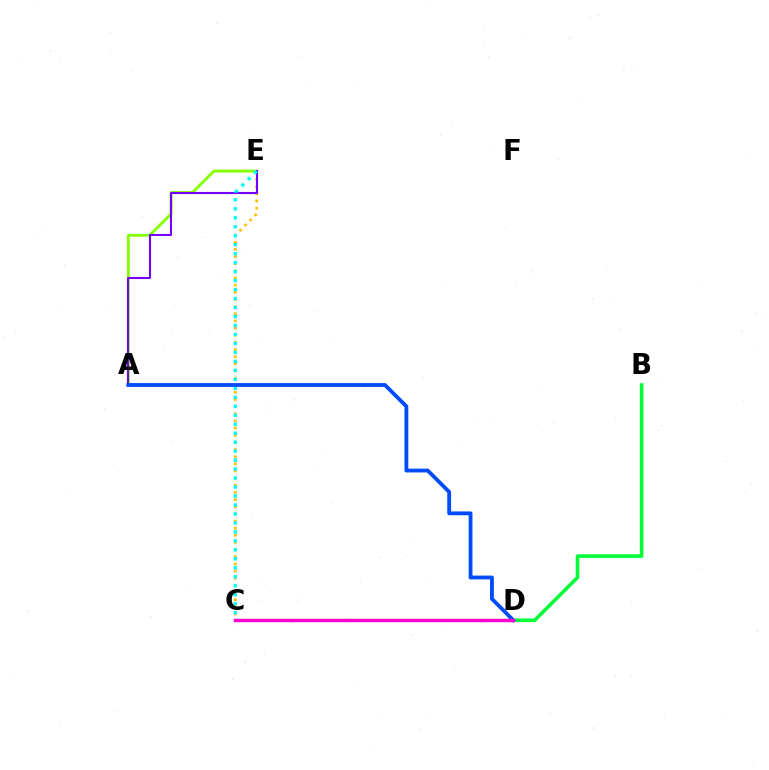{('C', 'D'): [{'color': '#ff0000', 'line_style': 'dotted', 'thickness': 2.1}, {'color': '#ff00cf', 'line_style': 'solid', 'thickness': 2.48}], ('C', 'E'): [{'color': '#ffbd00', 'line_style': 'dotted', 'thickness': 1.94}, {'color': '#00fff6', 'line_style': 'dotted', 'thickness': 2.44}], ('A', 'E'): [{'color': '#84ff00', 'line_style': 'solid', 'thickness': 2.05}, {'color': '#7200ff', 'line_style': 'solid', 'thickness': 1.51}], ('B', 'D'): [{'color': '#00ff39', 'line_style': 'solid', 'thickness': 2.59}], ('A', 'D'): [{'color': '#004bff', 'line_style': 'solid', 'thickness': 2.75}]}